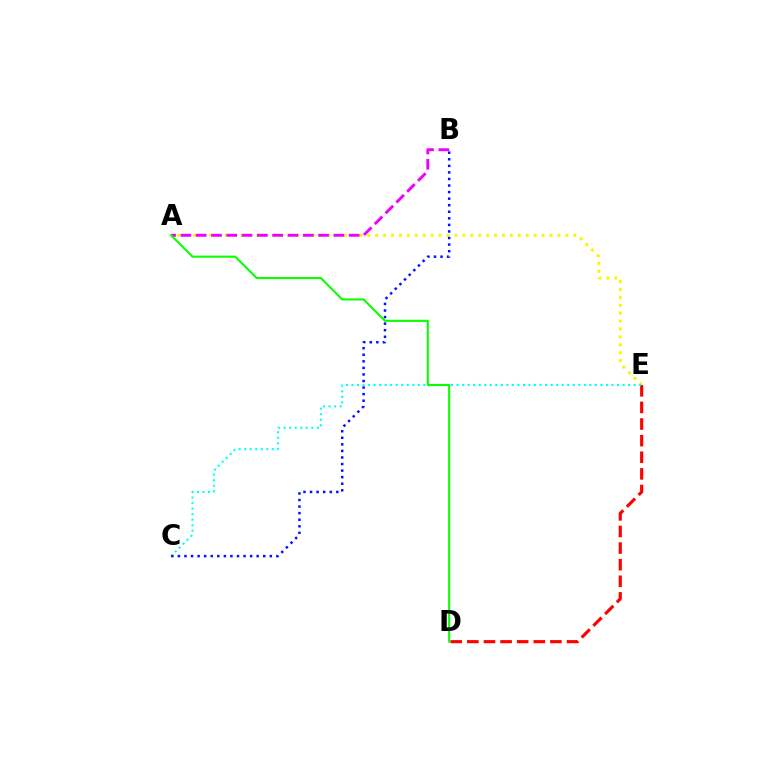{('A', 'E'): [{'color': '#fcf500', 'line_style': 'dotted', 'thickness': 2.15}], ('D', 'E'): [{'color': '#ff0000', 'line_style': 'dashed', 'thickness': 2.26}], ('A', 'B'): [{'color': '#ee00ff', 'line_style': 'dashed', 'thickness': 2.08}], ('C', 'E'): [{'color': '#00fff6', 'line_style': 'dotted', 'thickness': 1.5}], ('B', 'C'): [{'color': '#0010ff', 'line_style': 'dotted', 'thickness': 1.78}], ('A', 'D'): [{'color': '#08ff00', 'line_style': 'solid', 'thickness': 1.51}]}